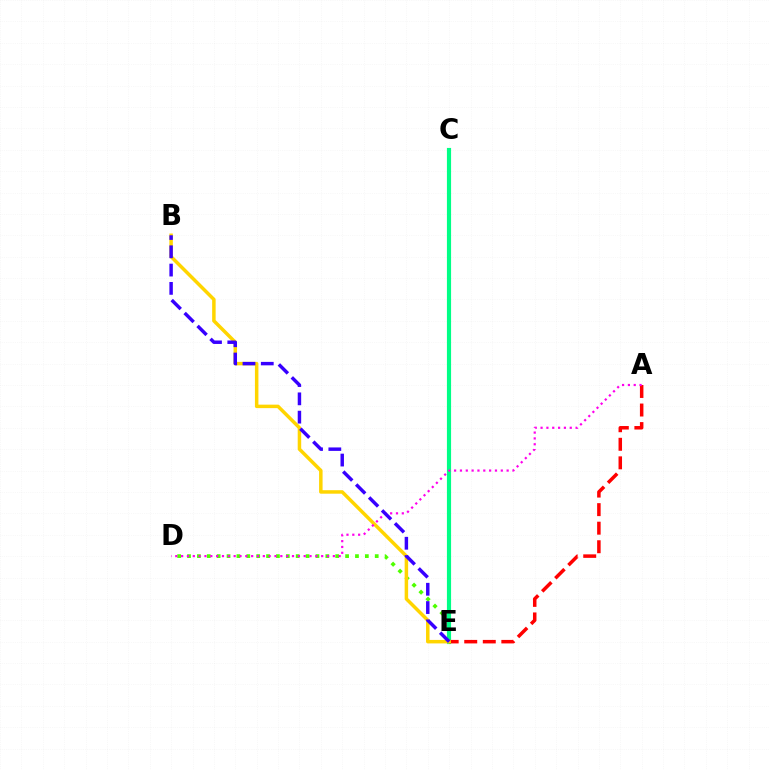{('D', 'E'): [{'color': '#4fff00', 'line_style': 'dotted', 'thickness': 2.68}], ('C', 'E'): [{'color': '#009eff', 'line_style': 'solid', 'thickness': 1.67}, {'color': '#00ff86', 'line_style': 'solid', 'thickness': 2.99}], ('A', 'E'): [{'color': '#ff0000', 'line_style': 'dashed', 'thickness': 2.52}], ('B', 'E'): [{'color': '#ffd500', 'line_style': 'solid', 'thickness': 2.51}, {'color': '#3700ff', 'line_style': 'dashed', 'thickness': 2.49}], ('A', 'D'): [{'color': '#ff00ed', 'line_style': 'dotted', 'thickness': 1.59}]}